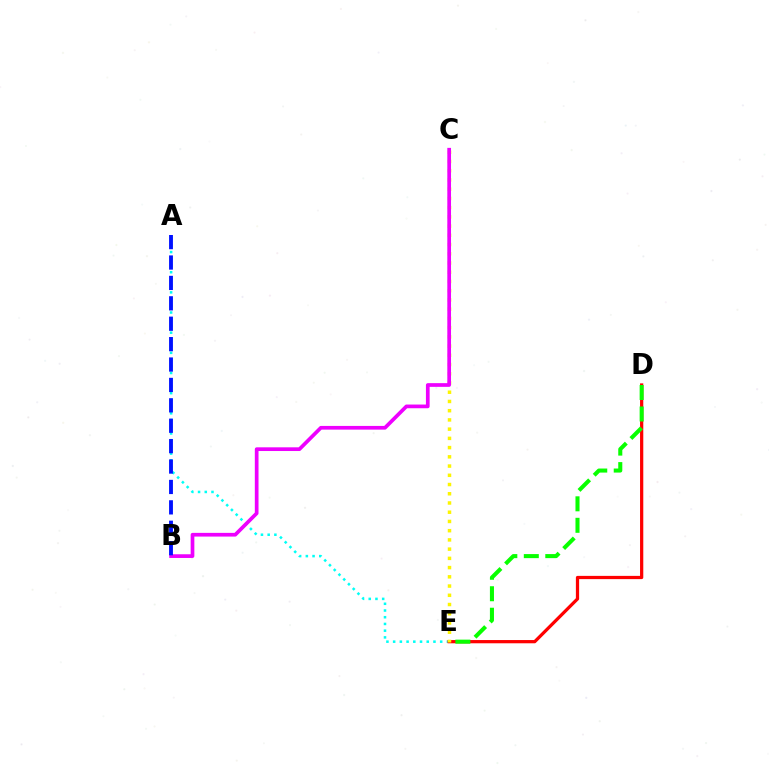{('A', 'E'): [{'color': '#00fff6', 'line_style': 'dotted', 'thickness': 1.83}], ('D', 'E'): [{'color': '#ff0000', 'line_style': 'solid', 'thickness': 2.33}, {'color': '#08ff00', 'line_style': 'dashed', 'thickness': 2.92}], ('C', 'E'): [{'color': '#fcf500', 'line_style': 'dotted', 'thickness': 2.51}], ('B', 'C'): [{'color': '#ee00ff', 'line_style': 'solid', 'thickness': 2.67}], ('A', 'B'): [{'color': '#0010ff', 'line_style': 'dashed', 'thickness': 2.77}]}